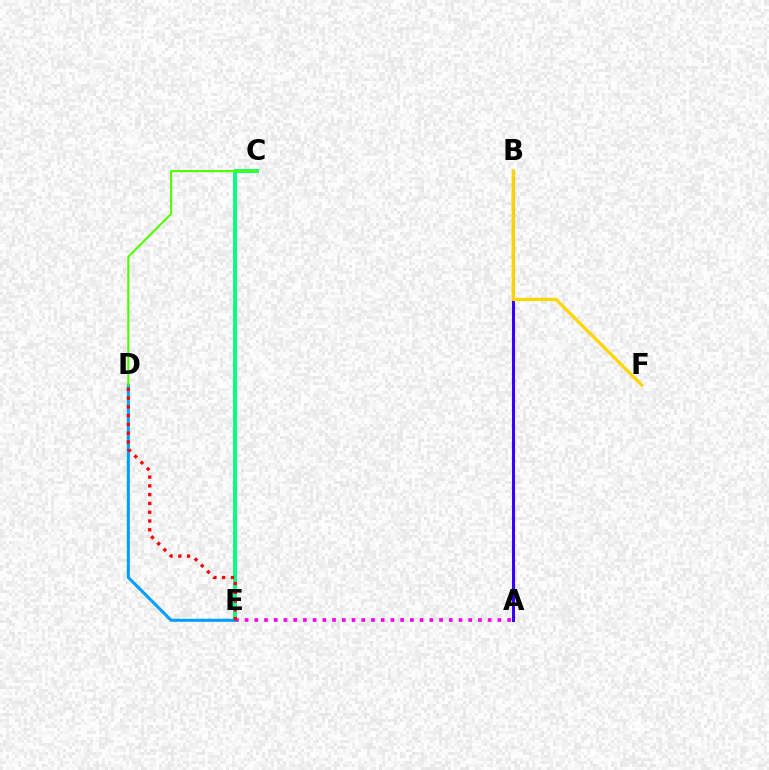{('C', 'E'): [{'color': '#00ff86', 'line_style': 'solid', 'thickness': 2.79}], ('A', 'B'): [{'color': '#3700ff', 'line_style': 'solid', 'thickness': 2.2}], ('A', 'E'): [{'color': '#ff00ed', 'line_style': 'dotted', 'thickness': 2.64}], ('B', 'F'): [{'color': '#ffd500', 'line_style': 'solid', 'thickness': 2.37}], ('D', 'E'): [{'color': '#009eff', 'line_style': 'solid', 'thickness': 2.2}, {'color': '#ff0000', 'line_style': 'dotted', 'thickness': 2.39}], ('C', 'D'): [{'color': '#4fff00', 'line_style': 'solid', 'thickness': 1.51}]}